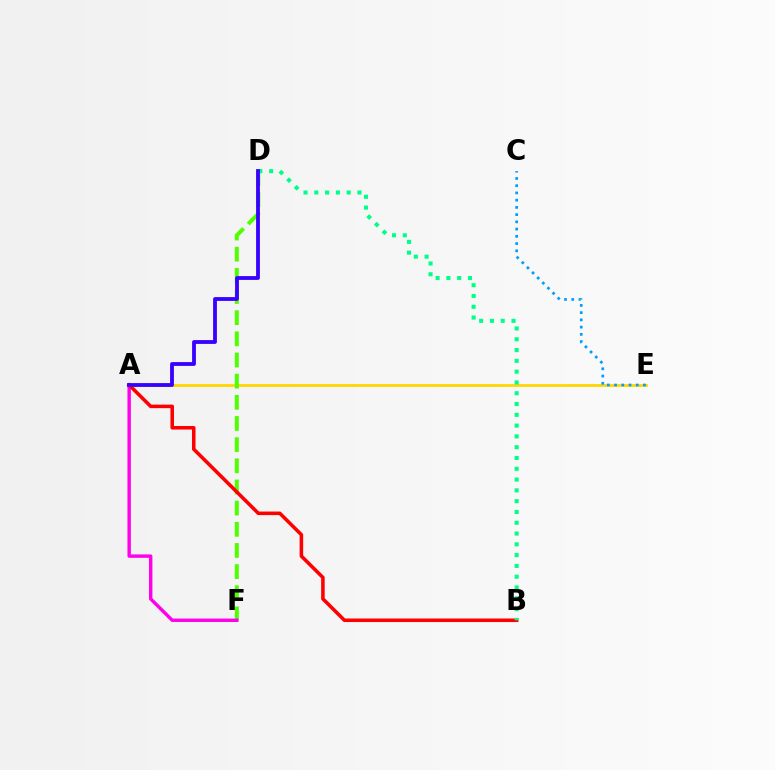{('A', 'E'): [{'color': '#ffd500', 'line_style': 'solid', 'thickness': 1.99}], ('D', 'F'): [{'color': '#4fff00', 'line_style': 'dashed', 'thickness': 2.87}], ('A', 'F'): [{'color': '#ff00ed', 'line_style': 'solid', 'thickness': 2.45}], ('C', 'E'): [{'color': '#009eff', 'line_style': 'dotted', 'thickness': 1.97}], ('A', 'B'): [{'color': '#ff0000', 'line_style': 'solid', 'thickness': 2.56}], ('B', 'D'): [{'color': '#00ff86', 'line_style': 'dotted', 'thickness': 2.93}], ('A', 'D'): [{'color': '#3700ff', 'line_style': 'solid', 'thickness': 2.74}]}